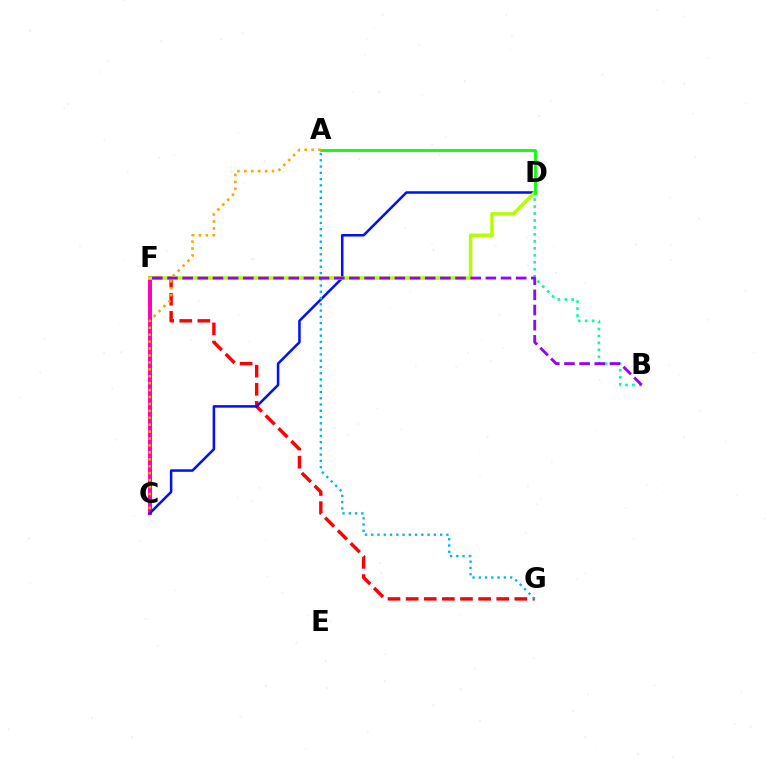{('C', 'F'): [{'color': '#ff00bd', 'line_style': 'solid', 'thickness': 2.86}], ('F', 'G'): [{'color': '#ff0000', 'line_style': 'dashed', 'thickness': 2.46}], ('C', 'D'): [{'color': '#0010ff', 'line_style': 'solid', 'thickness': 1.82}], ('D', 'F'): [{'color': '#b3ff00', 'line_style': 'solid', 'thickness': 2.51}], ('A', 'D'): [{'color': '#08ff00', 'line_style': 'solid', 'thickness': 2.03}], ('B', 'D'): [{'color': '#00ff9d', 'line_style': 'dotted', 'thickness': 1.89}], ('A', 'G'): [{'color': '#00b5ff', 'line_style': 'dotted', 'thickness': 1.7}], ('B', 'F'): [{'color': '#9b00ff', 'line_style': 'dashed', 'thickness': 2.06}], ('A', 'C'): [{'color': '#ffa500', 'line_style': 'dotted', 'thickness': 1.88}]}